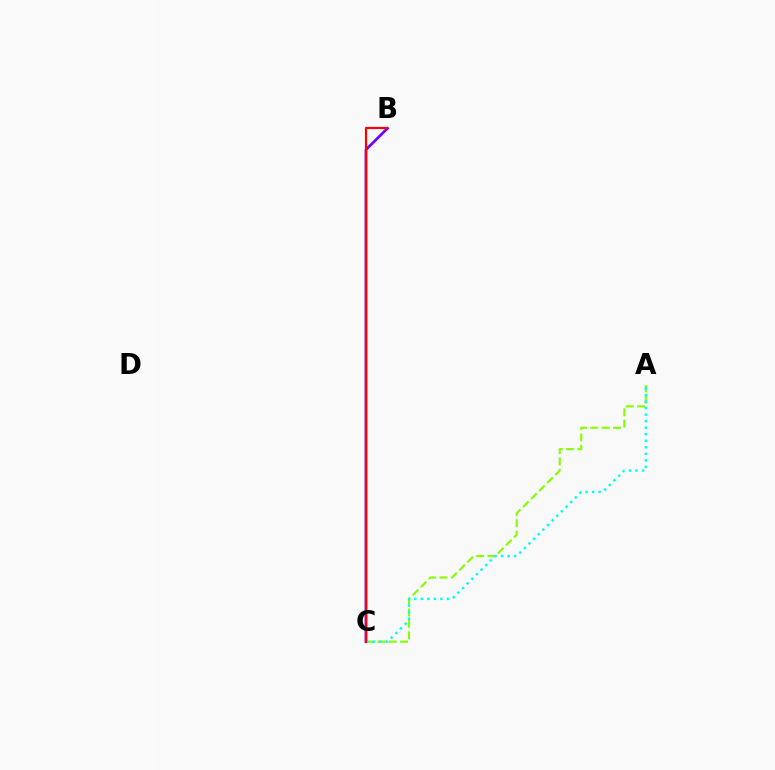{('A', 'C'): [{'color': '#84ff00', 'line_style': 'dashed', 'thickness': 1.55}, {'color': '#00fff6', 'line_style': 'dotted', 'thickness': 1.77}], ('B', 'C'): [{'color': '#7200ff', 'line_style': 'solid', 'thickness': 1.93}, {'color': '#ff0000', 'line_style': 'solid', 'thickness': 1.58}]}